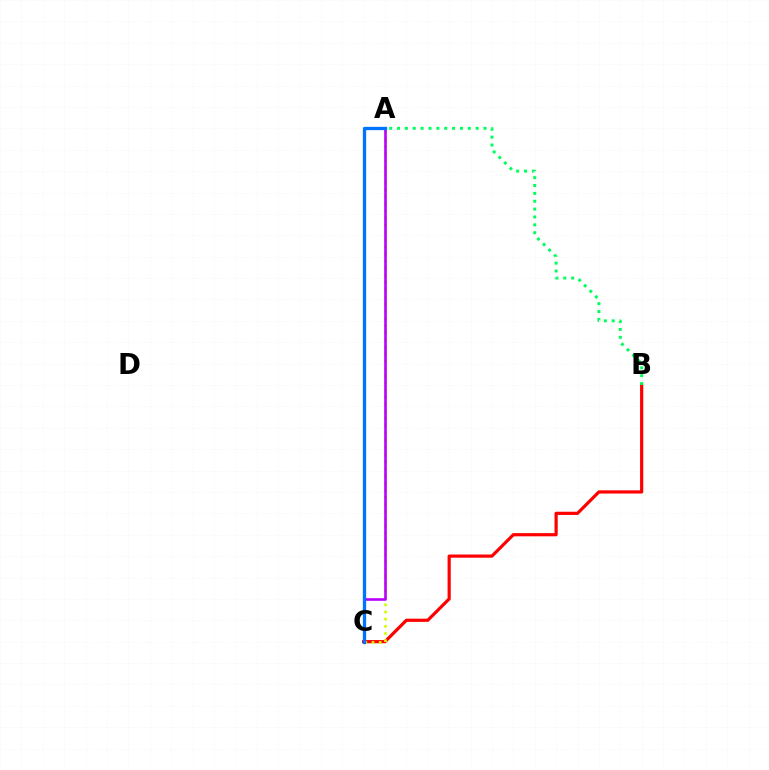{('B', 'C'): [{'color': '#ff0000', 'line_style': 'solid', 'thickness': 2.3}], ('A', 'C'): [{'color': '#d1ff00', 'line_style': 'dotted', 'thickness': 1.95}, {'color': '#b900ff', 'line_style': 'solid', 'thickness': 1.89}, {'color': '#0074ff', 'line_style': 'solid', 'thickness': 2.37}], ('A', 'B'): [{'color': '#00ff5c', 'line_style': 'dotted', 'thickness': 2.14}]}